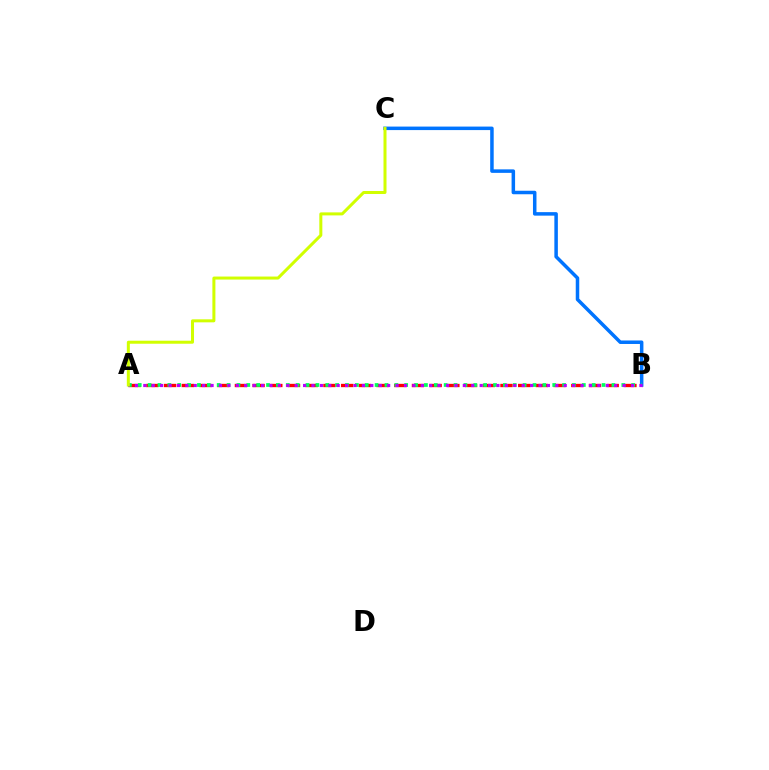{('A', 'B'): [{'color': '#ff0000', 'line_style': 'dashed', 'thickness': 2.41}, {'color': '#00ff5c', 'line_style': 'dotted', 'thickness': 2.68}, {'color': '#b900ff', 'line_style': 'dotted', 'thickness': 2.28}], ('B', 'C'): [{'color': '#0074ff', 'line_style': 'solid', 'thickness': 2.52}], ('A', 'C'): [{'color': '#d1ff00', 'line_style': 'solid', 'thickness': 2.17}]}